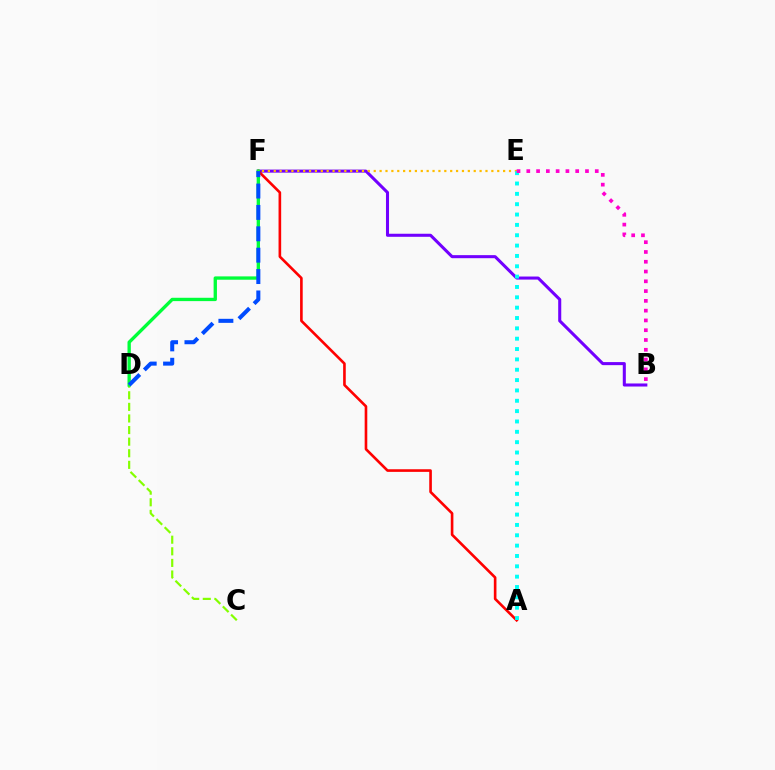{('B', 'F'): [{'color': '#7200ff', 'line_style': 'solid', 'thickness': 2.2}], ('C', 'D'): [{'color': '#84ff00', 'line_style': 'dashed', 'thickness': 1.58}], ('A', 'F'): [{'color': '#ff0000', 'line_style': 'solid', 'thickness': 1.89}], ('D', 'F'): [{'color': '#00ff39', 'line_style': 'solid', 'thickness': 2.4}, {'color': '#004bff', 'line_style': 'dashed', 'thickness': 2.9}], ('E', 'F'): [{'color': '#ffbd00', 'line_style': 'dotted', 'thickness': 1.6}], ('A', 'E'): [{'color': '#00fff6', 'line_style': 'dotted', 'thickness': 2.81}], ('B', 'E'): [{'color': '#ff00cf', 'line_style': 'dotted', 'thickness': 2.66}]}